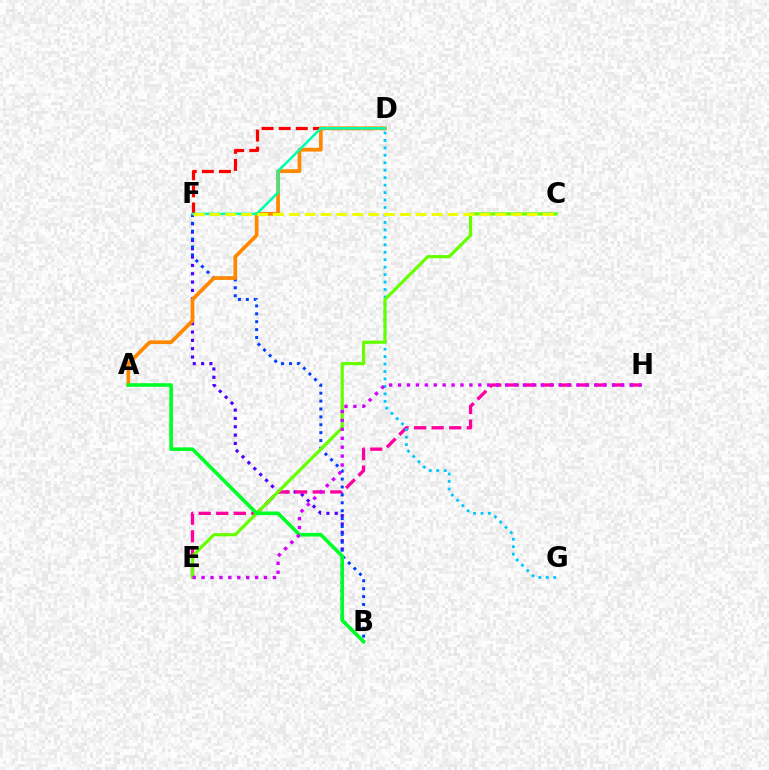{('B', 'F'): [{'color': '#4f00ff', 'line_style': 'dotted', 'thickness': 2.26}, {'color': '#003fff', 'line_style': 'dotted', 'thickness': 2.15}], ('D', 'F'): [{'color': '#ff0000', 'line_style': 'dashed', 'thickness': 2.33}, {'color': '#00ffaf', 'line_style': 'solid', 'thickness': 1.83}], ('E', 'H'): [{'color': '#ff00a0', 'line_style': 'dashed', 'thickness': 2.39}, {'color': '#d600ff', 'line_style': 'dotted', 'thickness': 2.42}], ('D', 'G'): [{'color': '#00c7ff', 'line_style': 'dotted', 'thickness': 2.03}], ('A', 'D'): [{'color': '#ff8800', 'line_style': 'solid', 'thickness': 2.68}], ('C', 'E'): [{'color': '#66ff00', 'line_style': 'solid', 'thickness': 2.3}], ('A', 'B'): [{'color': '#00ff27', 'line_style': 'solid', 'thickness': 2.6}], ('C', 'F'): [{'color': '#eeff00', 'line_style': 'dashed', 'thickness': 2.16}]}